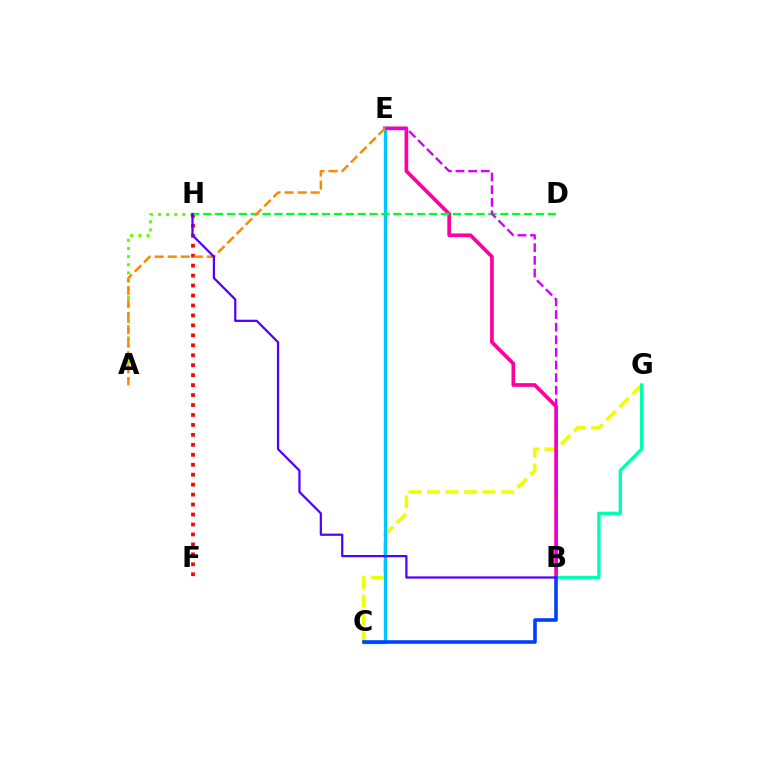{('A', 'H'): [{'color': '#66ff00', 'line_style': 'dotted', 'thickness': 2.21}], ('C', 'G'): [{'color': '#eeff00', 'line_style': 'dashed', 'thickness': 2.51}], ('B', 'E'): [{'color': '#ff00a0', 'line_style': 'solid', 'thickness': 2.67}, {'color': '#d600ff', 'line_style': 'dashed', 'thickness': 1.71}], ('C', 'E'): [{'color': '#00c7ff', 'line_style': 'solid', 'thickness': 2.41}], ('F', 'H'): [{'color': '#ff0000', 'line_style': 'dotted', 'thickness': 2.7}], ('D', 'H'): [{'color': '#00ff27', 'line_style': 'dashed', 'thickness': 1.61}], ('B', 'G'): [{'color': '#00ffaf', 'line_style': 'solid', 'thickness': 2.4}], ('B', 'C'): [{'color': '#003fff', 'line_style': 'solid', 'thickness': 2.58}], ('A', 'E'): [{'color': '#ff8800', 'line_style': 'dashed', 'thickness': 1.77}], ('B', 'H'): [{'color': '#4f00ff', 'line_style': 'solid', 'thickness': 1.6}]}